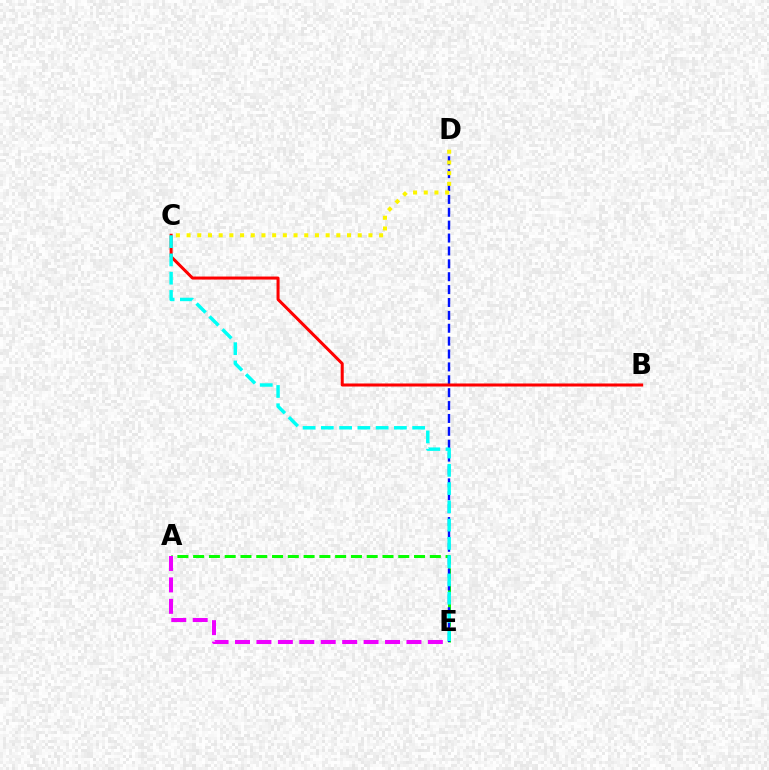{('A', 'E'): [{'color': '#08ff00', 'line_style': 'dashed', 'thickness': 2.14}, {'color': '#ee00ff', 'line_style': 'dashed', 'thickness': 2.91}], ('D', 'E'): [{'color': '#0010ff', 'line_style': 'dashed', 'thickness': 1.75}], ('B', 'C'): [{'color': '#ff0000', 'line_style': 'solid', 'thickness': 2.18}], ('C', 'E'): [{'color': '#00fff6', 'line_style': 'dashed', 'thickness': 2.48}], ('C', 'D'): [{'color': '#fcf500', 'line_style': 'dotted', 'thickness': 2.91}]}